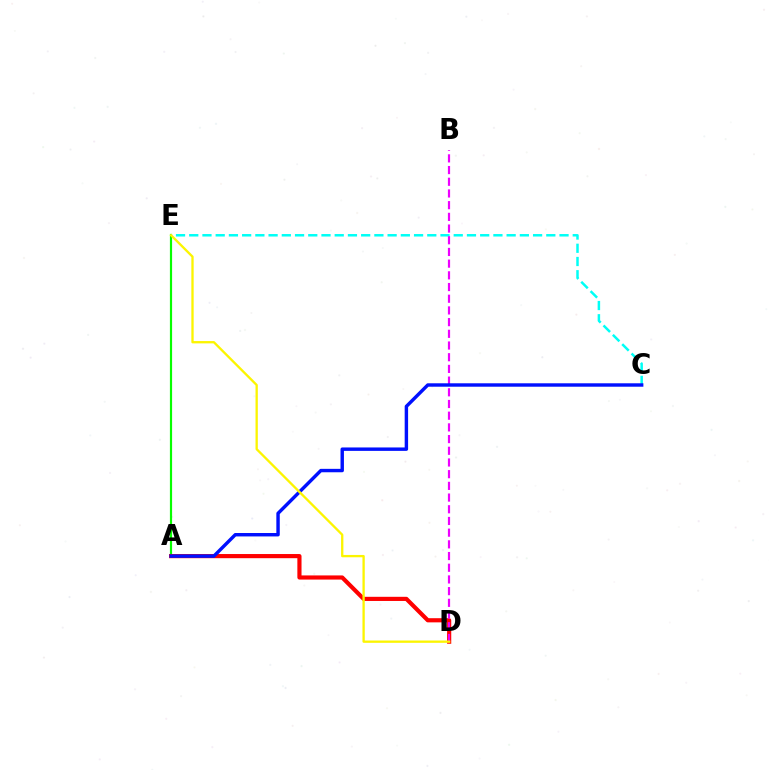{('A', 'E'): [{'color': '#08ff00', 'line_style': 'solid', 'thickness': 1.57}], ('C', 'E'): [{'color': '#00fff6', 'line_style': 'dashed', 'thickness': 1.8}], ('A', 'D'): [{'color': '#ff0000', 'line_style': 'solid', 'thickness': 2.99}], ('B', 'D'): [{'color': '#ee00ff', 'line_style': 'dashed', 'thickness': 1.59}], ('A', 'C'): [{'color': '#0010ff', 'line_style': 'solid', 'thickness': 2.46}], ('D', 'E'): [{'color': '#fcf500', 'line_style': 'solid', 'thickness': 1.67}]}